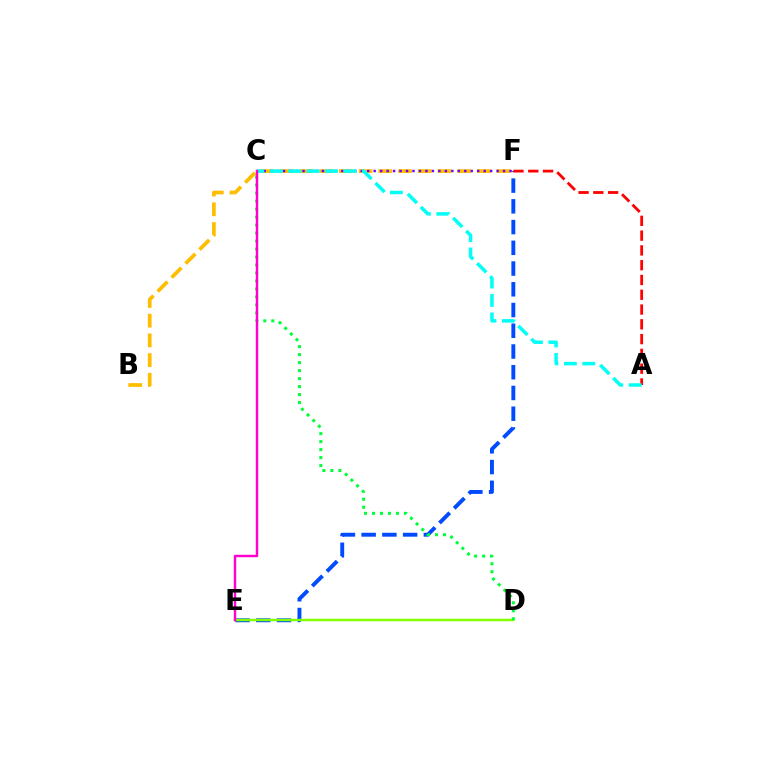{('E', 'F'): [{'color': '#004bff', 'line_style': 'dashed', 'thickness': 2.82}], ('B', 'F'): [{'color': '#ffbd00', 'line_style': 'dashed', 'thickness': 2.68}], ('A', 'F'): [{'color': '#ff0000', 'line_style': 'dashed', 'thickness': 2.01}], ('C', 'F'): [{'color': '#7200ff', 'line_style': 'dotted', 'thickness': 1.76}], ('A', 'C'): [{'color': '#00fff6', 'line_style': 'dashed', 'thickness': 2.5}], ('D', 'E'): [{'color': '#84ff00', 'line_style': 'solid', 'thickness': 1.8}], ('C', 'D'): [{'color': '#00ff39', 'line_style': 'dotted', 'thickness': 2.17}], ('C', 'E'): [{'color': '#ff00cf', 'line_style': 'solid', 'thickness': 1.76}]}